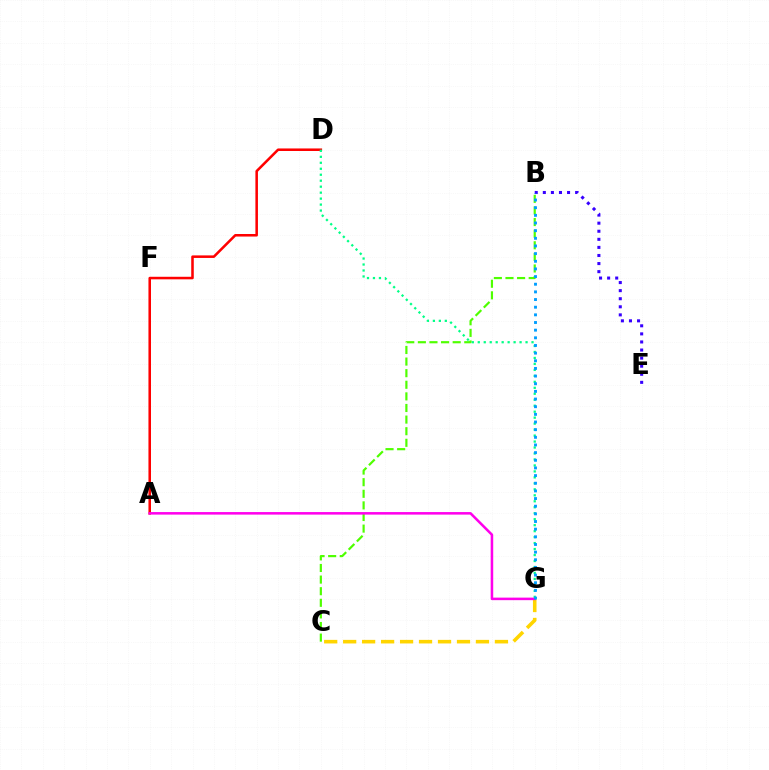{('A', 'D'): [{'color': '#ff0000', 'line_style': 'solid', 'thickness': 1.83}], ('C', 'G'): [{'color': '#ffd500', 'line_style': 'dashed', 'thickness': 2.58}], ('B', 'C'): [{'color': '#4fff00', 'line_style': 'dashed', 'thickness': 1.58}], ('B', 'E'): [{'color': '#3700ff', 'line_style': 'dotted', 'thickness': 2.19}], ('A', 'G'): [{'color': '#ff00ed', 'line_style': 'solid', 'thickness': 1.83}], ('D', 'G'): [{'color': '#00ff86', 'line_style': 'dotted', 'thickness': 1.62}], ('B', 'G'): [{'color': '#009eff', 'line_style': 'dotted', 'thickness': 2.08}]}